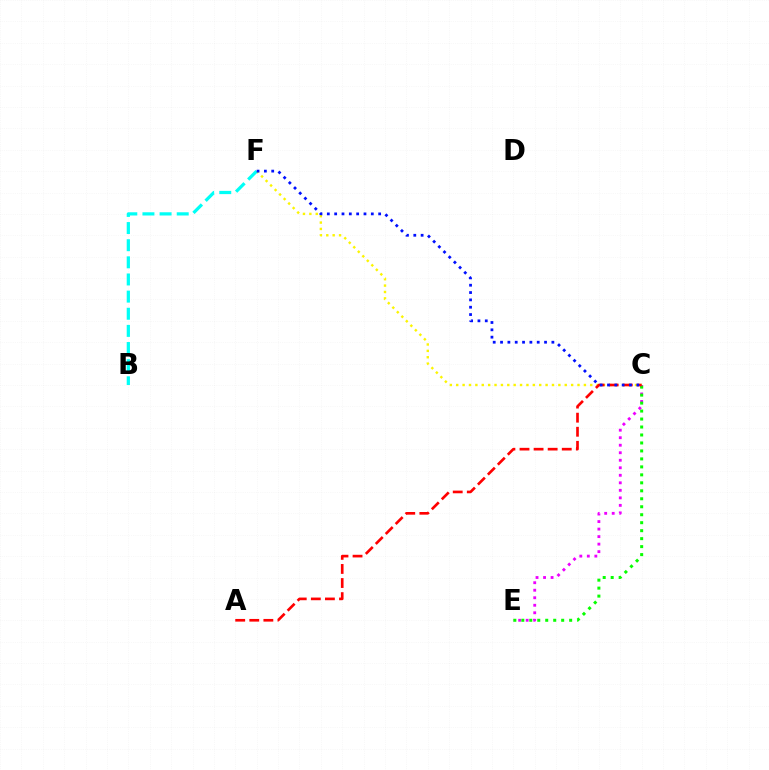{('C', 'F'): [{'color': '#fcf500', 'line_style': 'dotted', 'thickness': 1.73}, {'color': '#0010ff', 'line_style': 'dotted', 'thickness': 1.99}], ('B', 'F'): [{'color': '#00fff6', 'line_style': 'dashed', 'thickness': 2.33}], ('C', 'E'): [{'color': '#ee00ff', 'line_style': 'dotted', 'thickness': 2.04}, {'color': '#08ff00', 'line_style': 'dotted', 'thickness': 2.17}], ('A', 'C'): [{'color': '#ff0000', 'line_style': 'dashed', 'thickness': 1.91}]}